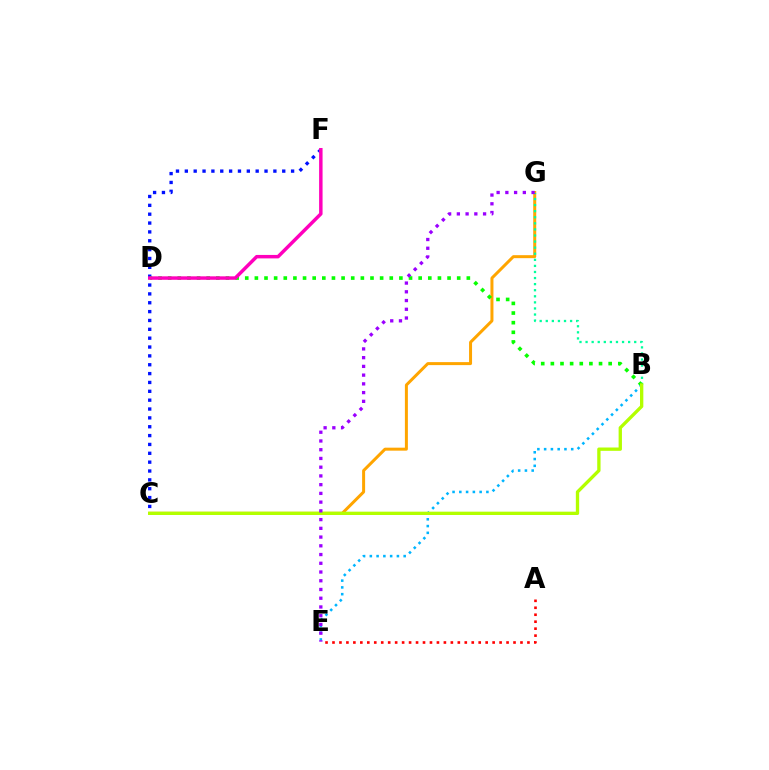{('C', 'F'): [{'color': '#0010ff', 'line_style': 'dotted', 'thickness': 2.41}], ('B', 'E'): [{'color': '#00b5ff', 'line_style': 'dotted', 'thickness': 1.84}], ('C', 'G'): [{'color': '#ffa500', 'line_style': 'solid', 'thickness': 2.16}], ('B', 'G'): [{'color': '#00ff9d', 'line_style': 'dotted', 'thickness': 1.65}], ('B', 'D'): [{'color': '#08ff00', 'line_style': 'dotted', 'thickness': 2.62}], ('B', 'C'): [{'color': '#b3ff00', 'line_style': 'solid', 'thickness': 2.4}], ('A', 'E'): [{'color': '#ff0000', 'line_style': 'dotted', 'thickness': 1.89}], ('D', 'F'): [{'color': '#ff00bd', 'line_style': 'solid', 'thickness': 2.5}], ('E', 'G'): [{'color': '#9b00ff', 'line_style': 'dotted', 'thickness': 2.37}]}